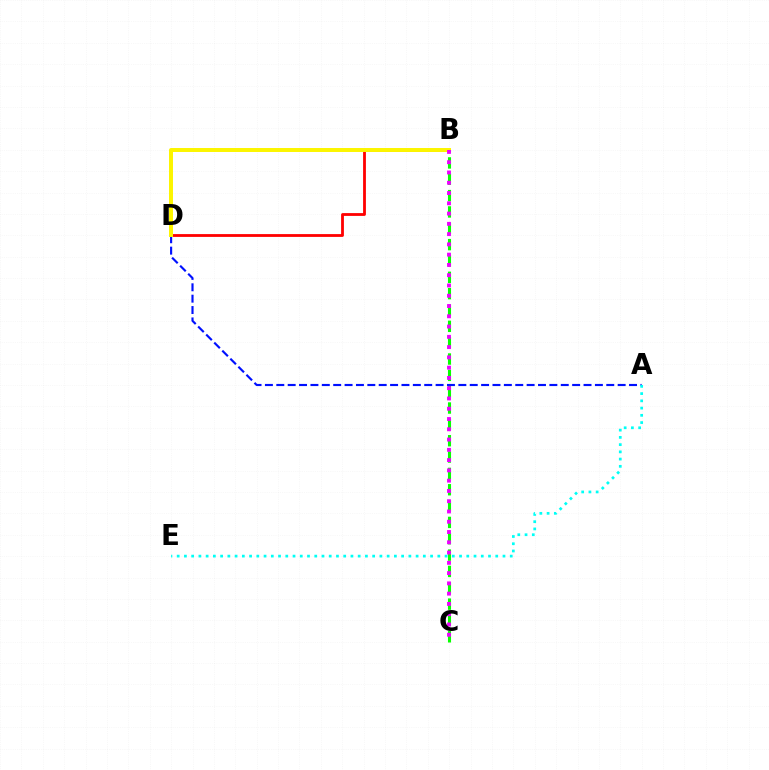{('B', 'D'): [{'color': '#ff0000', 'line_style': 'solid', 'thickness': 2.02}, {'color': '#fcf500', 'line_style': 'solid', 'thickness': 2.86}], ('A', 'D'): [{'color': '#0010ff', 'line_style': 'dashed', 'thickness': 1.55}], ('B', 'C'): [{'color': '#08ff00', 'line_style': 'dashed', 'thickness': 2.22}, {'color': '#ee00ff', 'line_style': 'dotted', 'thickness': 2.79}], ('A', 'E'): [{'color': '#00fff6', 'line_style': 'dotted', 'thickness': 1.97}]}